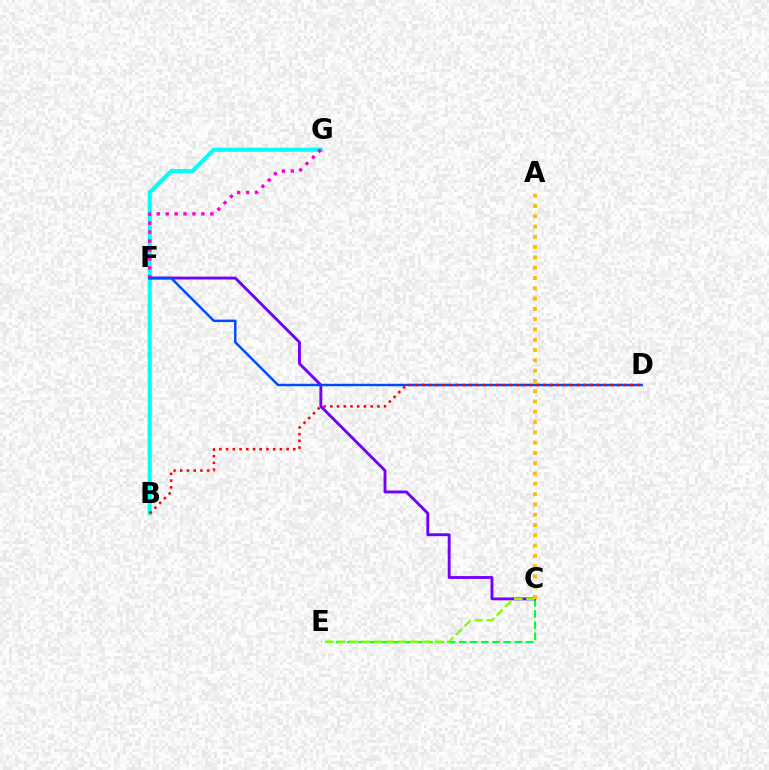{('C', 'E'): [{'color': '#00ff39', 'line_style': 'dashed', 'thickness': 1.52}, {'color': '#84ff00', 'line_style': 'dashed', 'thickness': 1.65}], ('B', 'G'): [{'color': '#00fff6', 'line_style': 'solid', 'thickness': 2.94}], ('C', 'F'): [{'color': '#7200ff', 'line_style': 'solid', 'thickness': 2.07}], ('F', 'G'): [{'color': '#ff00cf', 'line_style': 'dotted', 'thickness': 2.43}], ('D', 'F'): [{'color': '#004bff', 'line_style': 'solid', 'thickness': 1.76}], ('B', 'D'): [{'color': '#ff0000', 'line_style': 'dotted', 'thickness': 1.83}], ('A', 'C'): [{'color': '#ffbd00', 'line_style': 'dotted', 'thickness': 2.8}]}